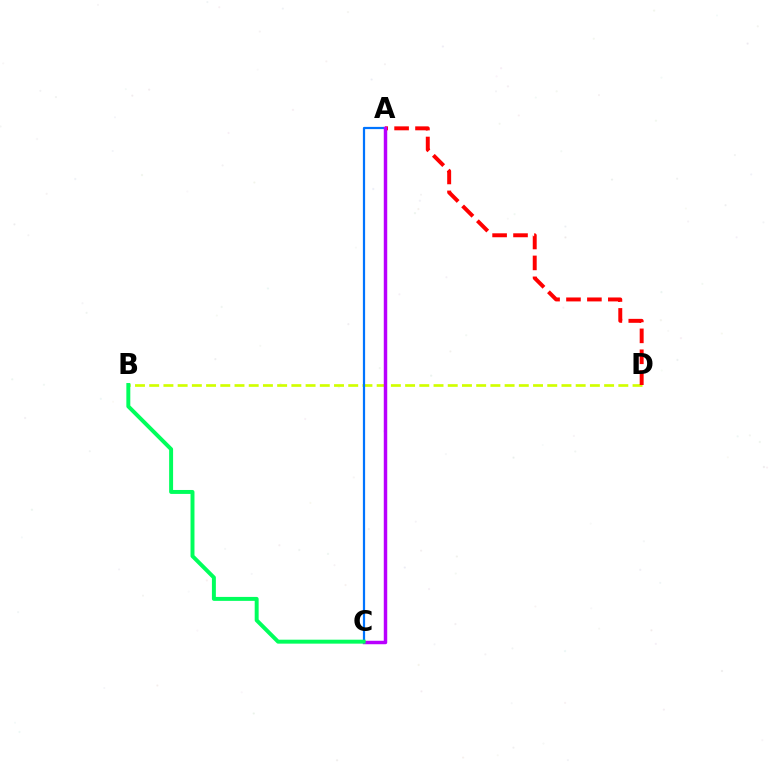{('B', 'D'): [{'color': '#d1ff00', 'line_style': 'dashed', 'thickness': 1.93}], ('A', 'D'): [{'color': '#ff0000', 'line_style': 'dashed', 'thickness': 2.84}], ('A', 'C'): [{'color': '#0074ff', 'line_style': 'solid', 'thickness': 1.6}, {'color': '#b900ff', 'line_style': 'solid', 'thickness': 2.49}], ('B', 'C'): [{'color': '#00ff5c', 'line_style': 'solid', 'thickness': 2.84}]}